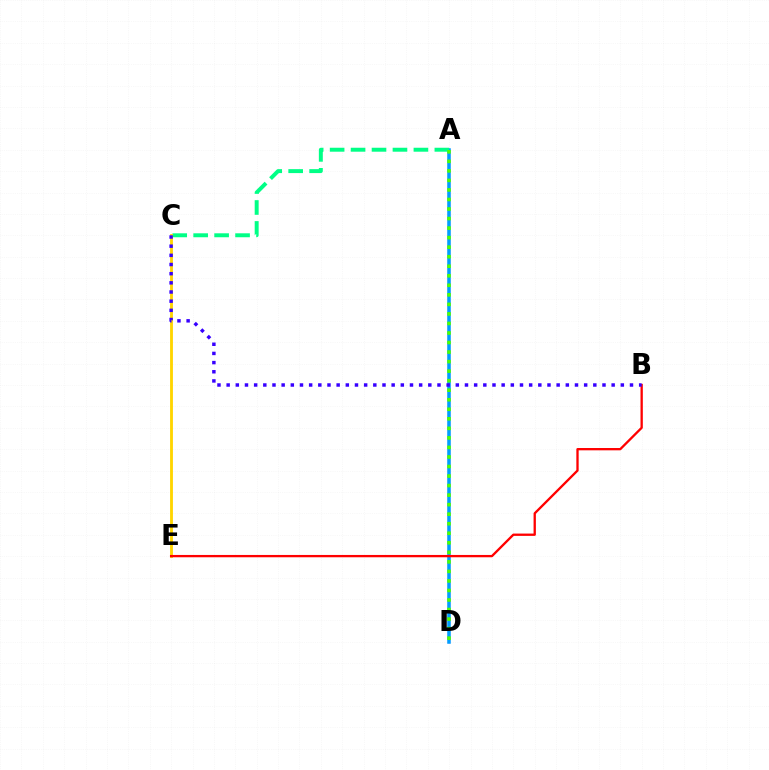{('A', 'D'): [{'color': '#ff00ed', 'line_style': 'solid', 'thickness': 1.58}, {'color': '#009eff', 'line_style': 'solid', 'thickness': 2.53}, {'color': '#4fff00', 'line_style': 'dotted', 'thickness': 2.59}], ('A', 'C'): [{'color': '#00ff86', 'line_style': 'dashed', 'thickness': 2.85}], ('C', 'E'): [{'color': '#ffd500', 'line_style': 'solid', 'thickness': 2.05}], ('B', 'E'): [{'color': '#ff0000', 'line_style': 'solid', 'thickness': 1.67}], ('B', 'C'): [{'color': '#3700ff', 'line_style': 'dotted', 'thickness': 2.49}]}